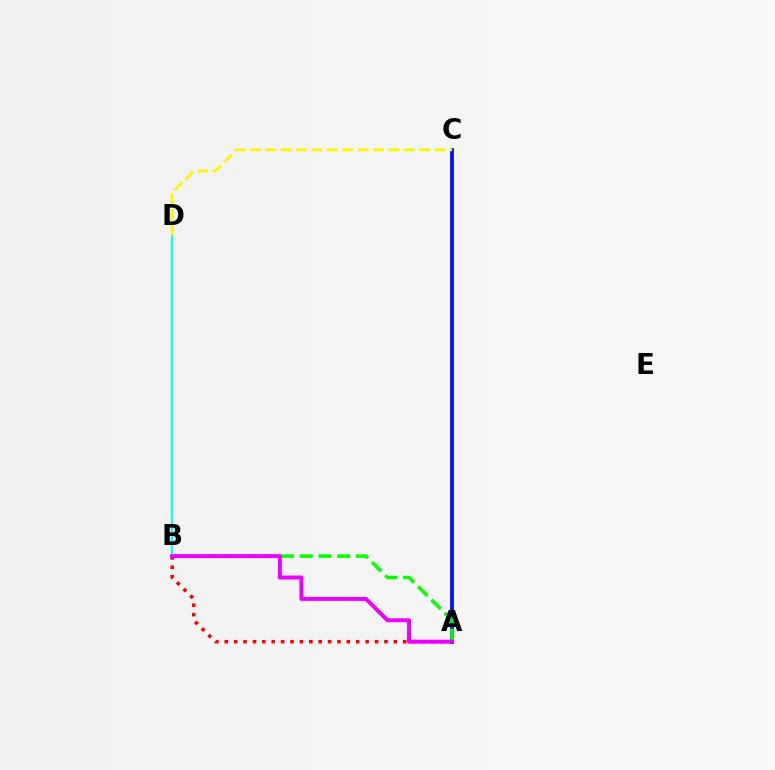{('A', 'C'): [{'color': '#0010ff', 'line_style': 'solid', 'thickness': 2.76}], ('A', 'B'): [{'color': '#ff0000', 'line_style': 'dotted', 'thickness': 2.55}, {'color': '#08ff00', 'line_style': 'dashed', 'thickness': 2.54}, {'color': '#ee00ff', 'line_style': 'solid', 'thickness': 2.84}], ('B', 'D'): [{'color': '#00fff6', 'line_style': 'solid', 'thickness': 1.51}], ('C', 'D'): [{'color': '#fcf500', 'line_style': 'dashed', 'thickness': 2.09}]}